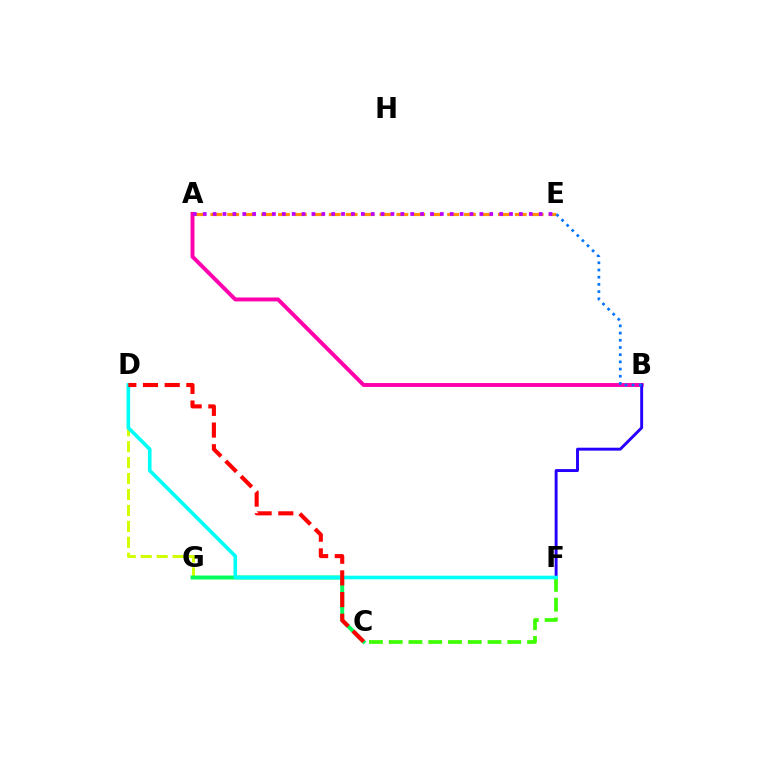{('A', 'B'): [{'color': '#ff00ac', 'line_style': 'solid', 'thickness': 2.82}], ('D', 'G'): [{'color': '#d1ff00', 'line_style': 'dashed', 'thickness': 2.17}], ('C', 'G'): [{'color': '#00ff5c', 'line_style': 'solid', 'thickness': 2.85}], ('A', 'E'): [{'color': '#ff9400', 'line_style': 'dashed', 'thickness': 2.3}, {'color': '#b900ff', 'line_style': 'dotted', 'thickness': 2.68}], ('C', 'F'): [{'color': '#3dff00', 'line_style': 'dashed', 'thickness': 2.68}], ('B', 'F'): [{'color': '#2500ff', 'line_style': 'solid', 'thickness': 2.1}], ('D', 'F'): [{'color': '#00fff6', 'line_style': 'solid', 'thickness': 2.61}], ('B', 'E'): [{'color': '#0074ff', 'line_style': 'dotted', 'thickness': 1.95}], ('C', 'D'): [{'color': '#ff0000', 'line_style': 'dashed', 'thickness': 2.95}]}